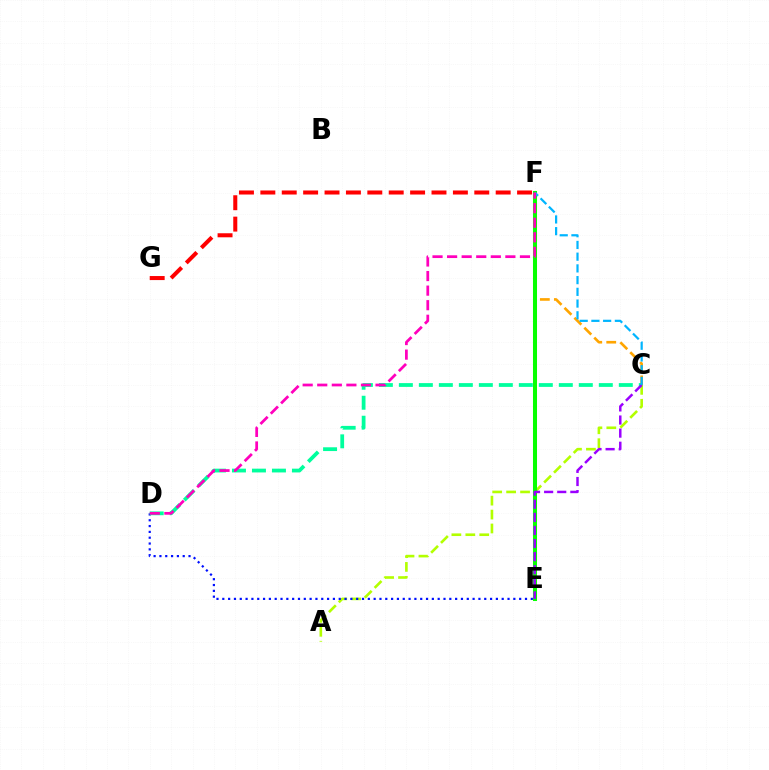{('C', 'F'): [{'color': '#ffa500', 'line_style': 'dashed', 'thickness': 1.9}, {'color': '#00b5ff', 'line_style': 'dashed', 'thickness': 1.59}], ('A', 'C'): [{'color': '#b3ff00', 'line_style': 'dashed', 'thickness': 1.89}], ('E', 'F'): [{'color': '#08ff00', 'line_style': 'solid', 'thickness': 2.91}], ('D', 'E'): [{'color': '#0010ff', 'line_style': 'dotted', 'thickness': 1.58}], ('C', 'D'): [{'color': '#00ff9d', 'line_style': 'dashed', 'thickness': 2.72}], ('C', 'E'): [{'color': '#9b00ff', 'line_style': 'dashed', 'thickness': 1.78}], ('F', 'G'): [{'color': '#ff0000', 'line_style': 'dashed', 'thickness': 2.91}], ('D', 'F'): [{'color': '#ff00bd', 'line_style': 'dashed', 'thickness': 1.98}]}